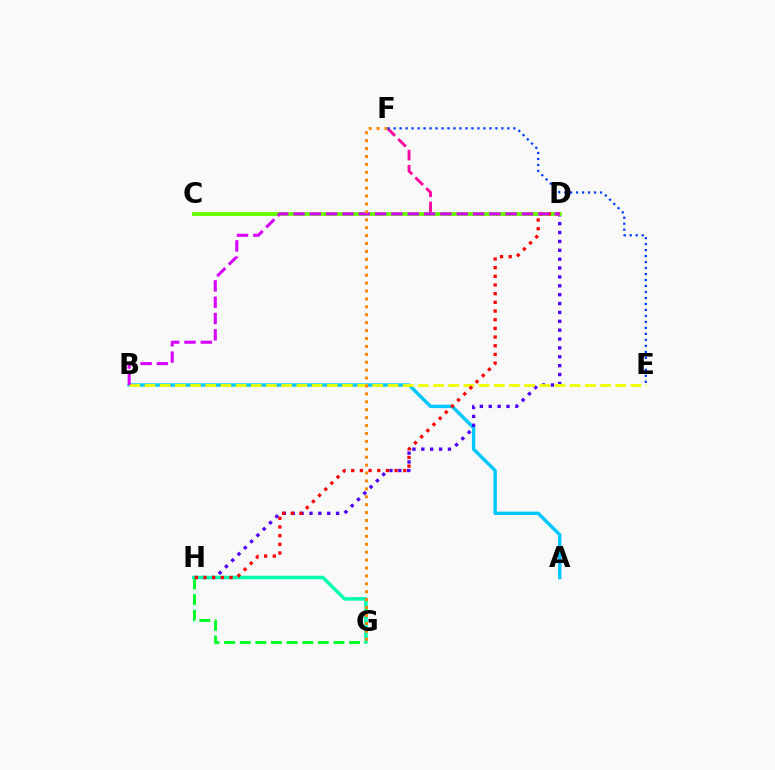{('D', 'F'): [{'color': '#ff00a0', 'line_style': 'dashed', 'thickness': 2.07}], ('A', 'B'): [{'color': '#00c7ff', 'line_style': 'solid', 'thickness': 2.45}], ('D', 'H'): [{'color': '#4f00ff', 'line_style': 'dotted', 'thickness': 2.41}, {'color': '#ff0000', 'line_style': 'dotted', 'thickness': 2.36}], ('G', 'H'): [{'color': '#00ff27', 'line_style': 'dashed', 'thickness': 2.12}, {'color': '#00ffaf', 'line_style': 'solid', 'thickness': 2.51}], ('C', 'D'): [{'color': '#66ff00', 'line_style': 'solid', 'thickness': 2.76}], ('B', 'E'): [{'color': '#eeff00', 'line_style': 'dashed', 'thickness': 2.06}], ('B', 'D'): [{'color': '#d600ff', 'line_style': 'dashed', 'thickness': 2.22}], ('F', 'G'): [{'color': '#ff8800', 'line_style': 'dotted', 'thickness': 2.15}], ('E', 'F'): [{'color': '#003fff', 'line_style': 'dotted', 'thickness': 1.63}]}